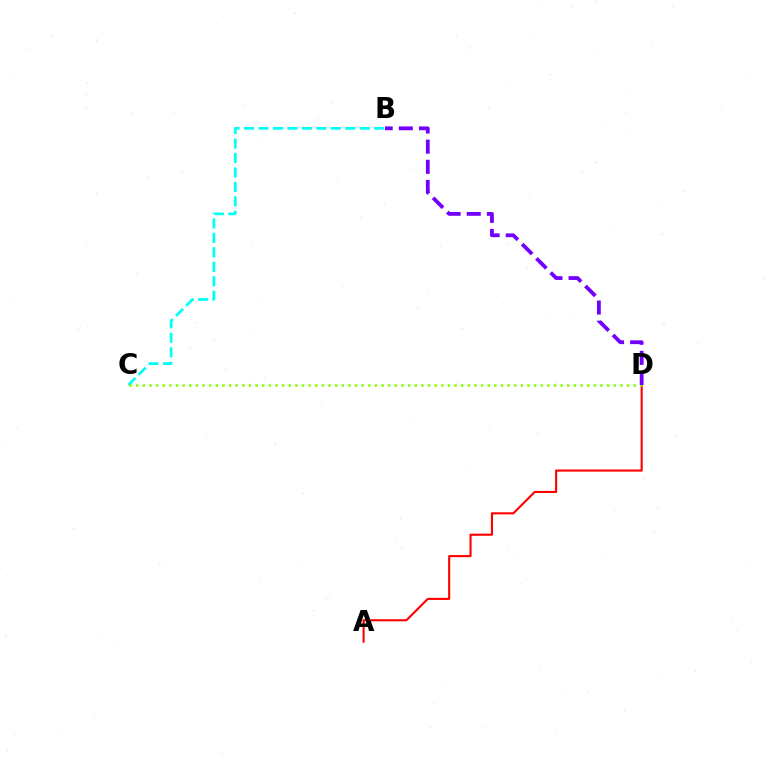{('A', 'D'): [{'color': '#ff0000', 'line_style': 'solid', 'thickness': 1.52}], ('B', 'C'): [{'color': '#00fff6', 'line_style': 'dashed', 'thickness': 1.97}], ('C', 'D'): [{'color': '#84ff00', 'line_style': 'dotted', 'thickness': 1.8}], ('B', 'D'): [{'color': '#7200ff', 'line_style': 'dashed', 'thickness': 2.74}]}